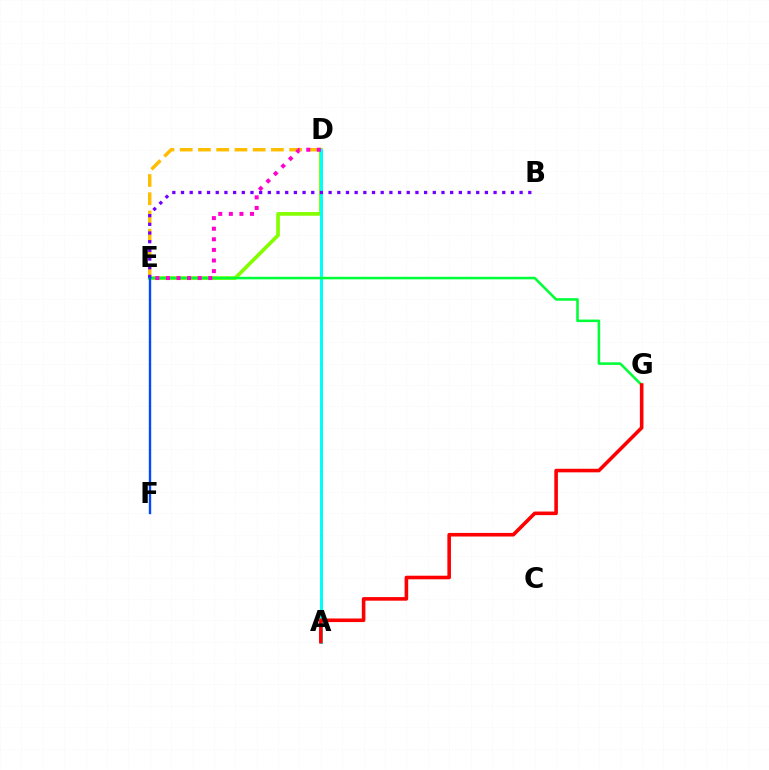{('D', 'E'): [{'color': '#84ff00', 'line_style': 'solid', 'thickness': 2.65}, {'color': '#ffbd00', 'line_style': 'dashed', 'thickness': 2.48}, {'color': '#ff00cf', 'line_style': 'dotted', 'thickness': 2.88}], ('A', 'D'): [{'color': '#00fff6', 'line_style': 'solid', 'thickness': 2.18}], ('E', 'G'): [{'color': '#00ff39', 'line_style': 'solid', 'thickness': 1.84}], ('A', 'G'): [{'color': '#ff0000', 'line_style': 'solid', 'thickness': 2.58}], ('B', 'E'): [{'color': '#7200ff', 'line_style': 'dotted', 'thickness': 2.36}], ('E', 'F'): [{'color': '#004bff', 'line_style': 'solid', 'thickness': 1.72}]}